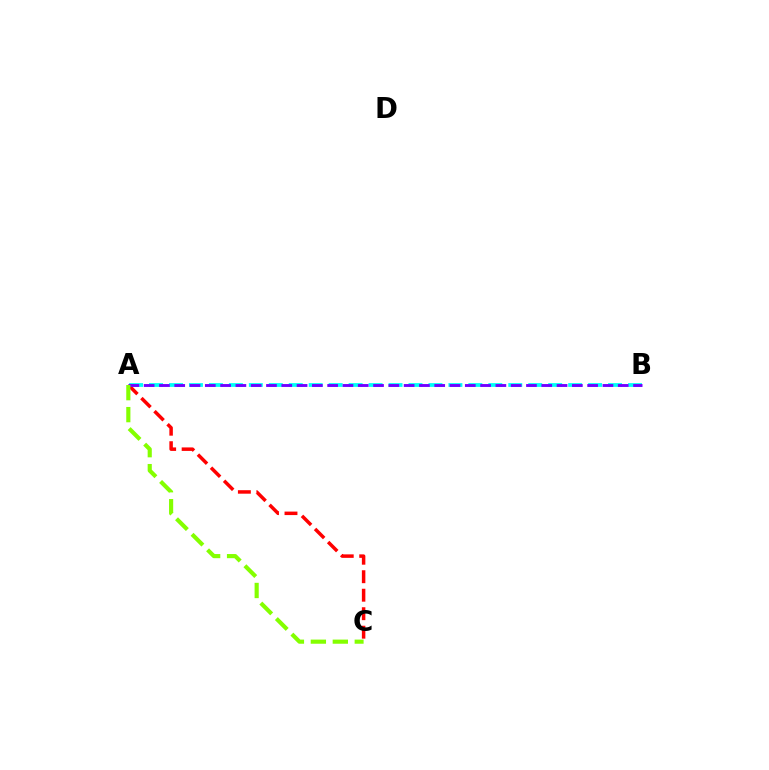{('A', 'C'): [{'color': '#ff0000', 'line_style': 'dashed', 'thickness': 2.51}, {'color': '#84ff00', 'line_style': 'dashed', 'thickness': 2.98}], ('A', 'B'): [{'color': '#00fff6', 'line_style': 'dashed', 'thickness': 2.71}, {'color': '#7200ff', 'line_style': 'dashed', 'thickness': 2.08}]}